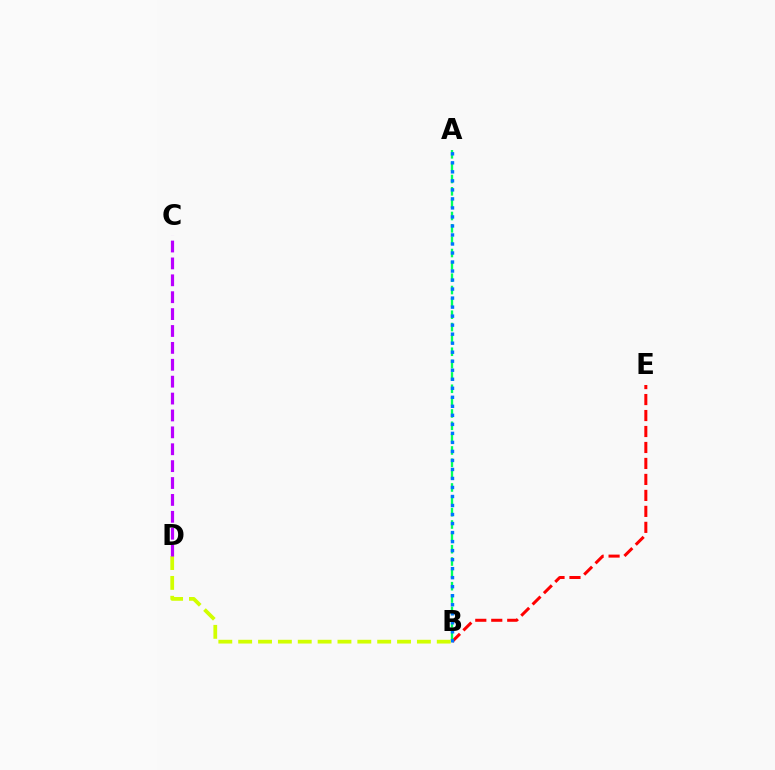{('B', 'E'): [{'color': '#ff0000', 'line_style': 'dashed', 'thickness': 2.17}], ('A', 'B'): [{'color': '#00ff5c', 'line_style': 'dashed', 'thickness': 1.68}, {'color': '#0074ff', 'line_style': 'dotted', 'thickness': 2.45}], ('B', 'D'): [{'color': '#d1ff00', 'line_style': 'dashed', 'thickness': 2.7}], ('C', 'D'): [{'color': '#b900ff', 'line_style': 'dashed', 'thickness': 2.29}]}